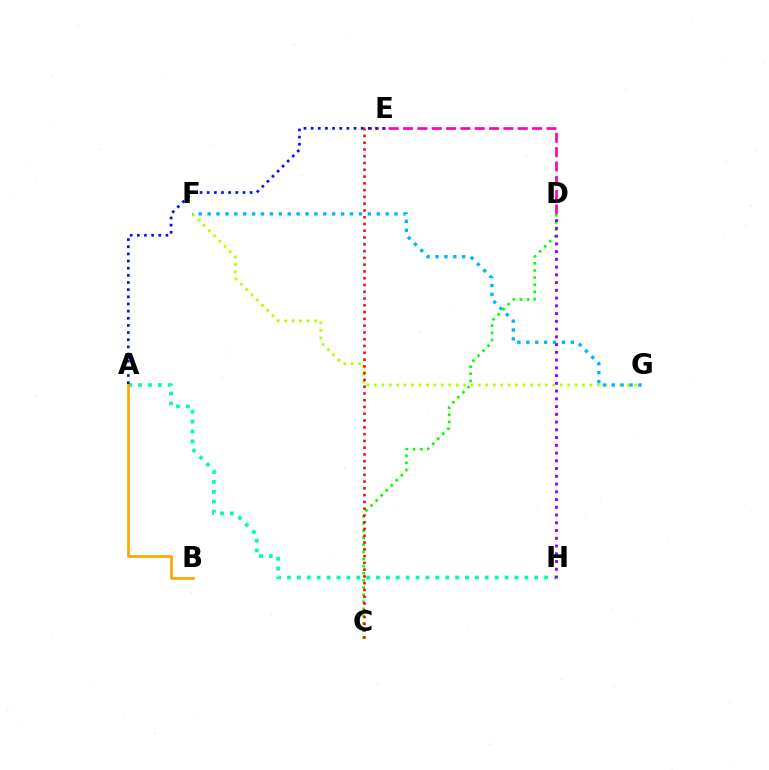{('F', 'G'): [{'color': '#b3ff00', 'line_style': 'dotted', 'thickness': 2.02}, {'color': '#00b5ff', 'line_style': 'dotted', 'thickness': 2.42}], ('D', 'E'): [{'color': '#ff00bd', 'line_style': 'dashed', 'thickness': 1.95}], ('C', 'D'): [{'color': '#08ff00', 'line_style': 'dotted', 'thickness': 1.93}], ('A', 'H'): [{'color': '#00ff9d', 'line_style': 'dotted', 'thickness': 2.69}], ('A', 'B'): [{'color': '#ffa500', 'line_style': 'solid', 'thickness': 1.96}], ('C', 'E'): [{'color': '#ff0000', 'line_style': 'dotted', 'thickness': 1.84}], ('A', 'E'): [{'color': '#0010ff', 'line_style': 'dotted', 'thickness': 1.94}], ('D', 'H'): [{'color': '#9b00ff', 'line_style': 'dotted', 'thickness': 2.11}]}